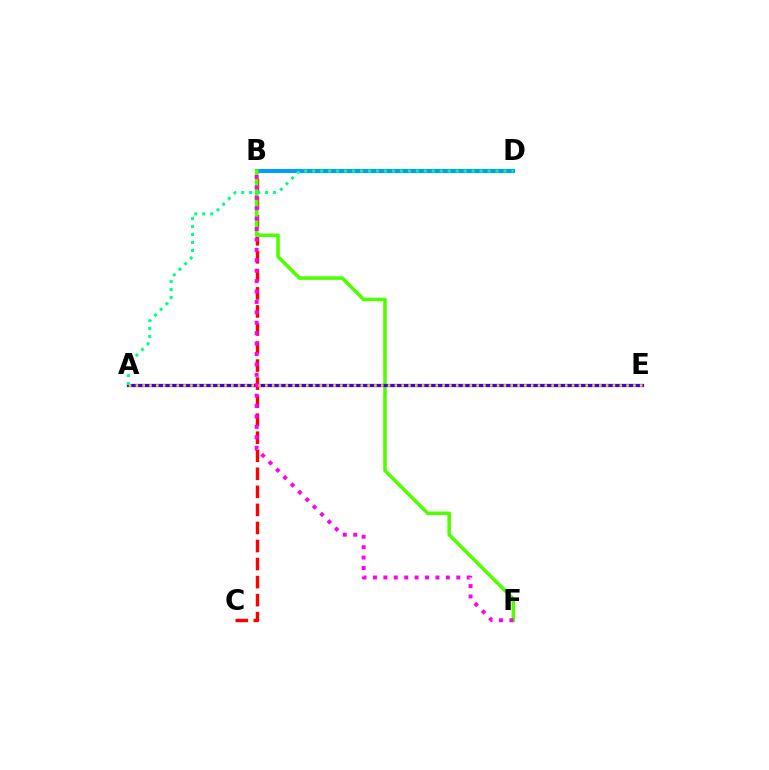{('B', 'C'): [{'color': '#ff0000', 'line_style': 'dashed', 'thickness': 2.45}], ('B', 'D'): [{'color': '#009eff', 'line_style': 'solid', 'thickness': 2.91}], ('B', 'F'): [{'color': '#4fff00', 'line_style': 'solid', 'thickness': 2.57}, {'color': '#ff00ed', 'line_style': 'dotted', 'thickness': 2.83}], ('A', 'E'): [{'color': '#3700ff', 'line_style': 'solid', 'thickness': 2.32}, {'color': '#ffd500', 'line_style': 'dotted', 'thickness': 1.85}], ('A', 'D'): [{'color': '#00ff86', 'line_style': 'dotted', 'thickness': 2.17}]}